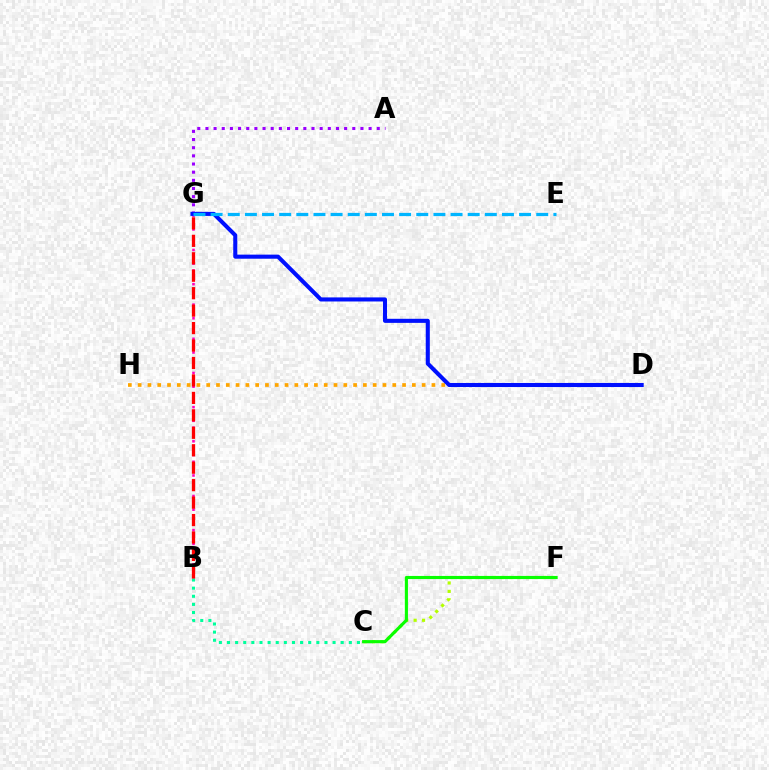{('B', 'G'): [{'color': '#ff00bd', 'line_style': 'dotted', 'thickness': 1.86}, {'color': '#ff0000', 'line_style': 'dashed', 'thickness': 2.37}], ('C', 'F'): [{'color': '#b3ff00', 'line_style': 'dotted', 'thickness': 2.28}, {'color': '#08ff00', 'line_style': 'solid', 'thickness': 2.24}], ('B', 'C'): [{'color': '#00ff9d', 'line_style': 'dotted', 'thickness': 2.21}], ('D', 'H'): [{'color': '#ffa500', 'line_style': 'dotted', 'thickness': 2.66}], ('A', 'G'): [{'color': '#9b00ff', 'line_style': 'dotted', 'thickness': 2.22}], ('D', 'G'): [{'color': '#0010ff', 'line_style': 'solid', 'thickness': 2.93}], ('E', 'G'): [{'color': '#00b5ff', 'line_style': 'dashed', 'thickness': 2.33}]}